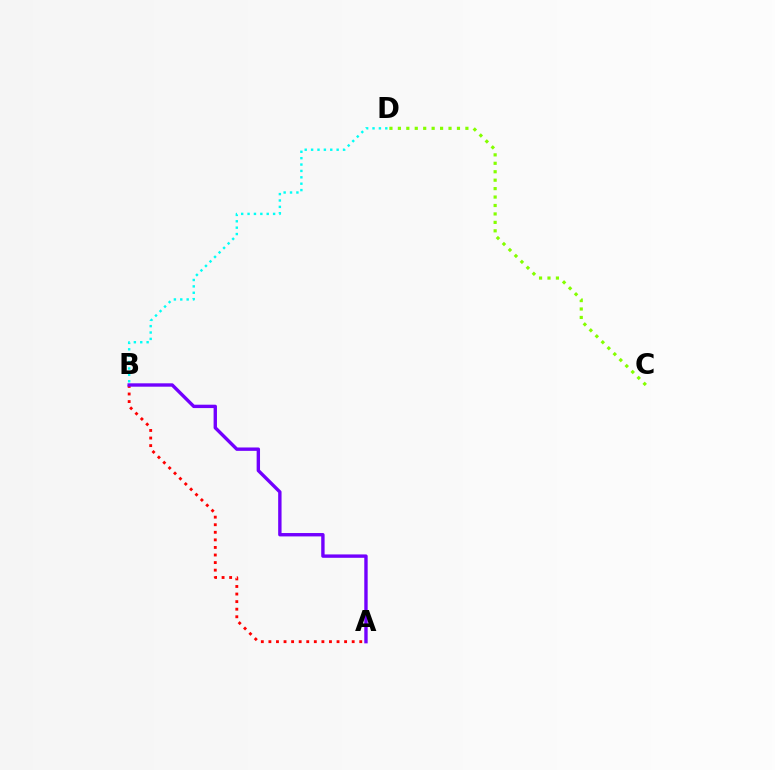{('A', 'B'): [{'color': '#ff0000', 'line_style': 'dotted', 'thickness': 2.06}, {'color': '#7200ff', 'line_style': 'solid', 'thickness': 2.43}], ('B', 'D'): [{'color': '#00fff6', 'line_style': 'dotted', 'thickness': 1.73}], ('C', 'D'): [{'color': '#84ff00', 'line_style': 'dotted', 'thickness': 2.29}]}